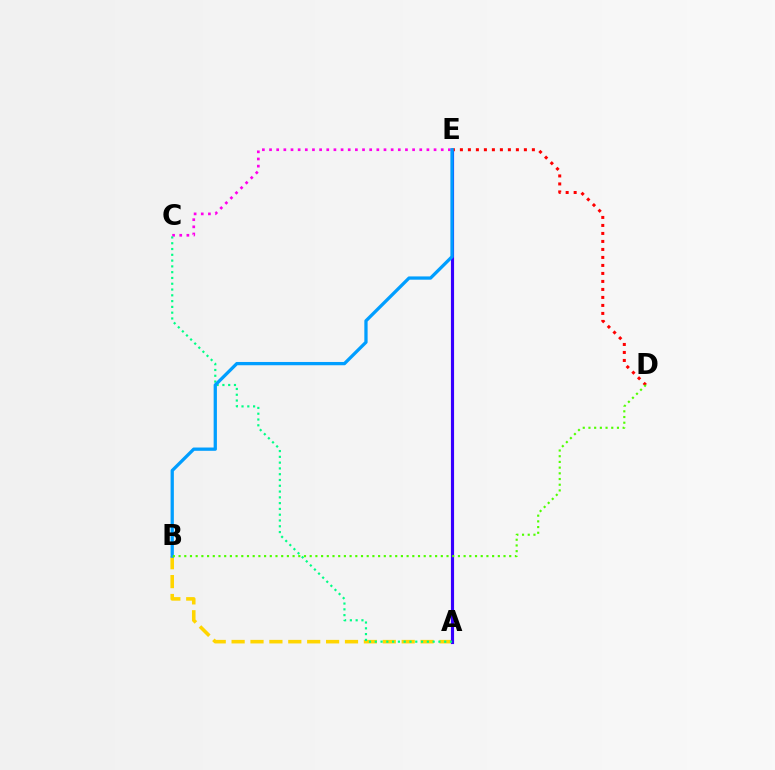{('A', 'B'): [{'color': '#ffd500', 'line_style': 'dashed', 'thickness': 2.57}], ('A', 'E'): [{'color': '#3700ff', 'line_style': 'solid', 'thickness': 2.26}], ('C', 'E'): [{'color': '#ff00ed', 'line_style': 'dotted', 'thickness': 1.94}], ('A', 'C'): [{'color': '#00ff86', 'line_style': 'dotted', 'thickness': 1.57}], ('D', 'E'): [{'color': '#ff0000', 'line_style': 'dotted', 'thickness': 2.17}], ('B', 'E'): [{'color': '#009eff', 'line_style': 'solid', 'thickness': 2.36}], ('B', 'D'): [{'color': '#4fff00', 'line_style': 'dotted', 'thickness': 1.55}]}